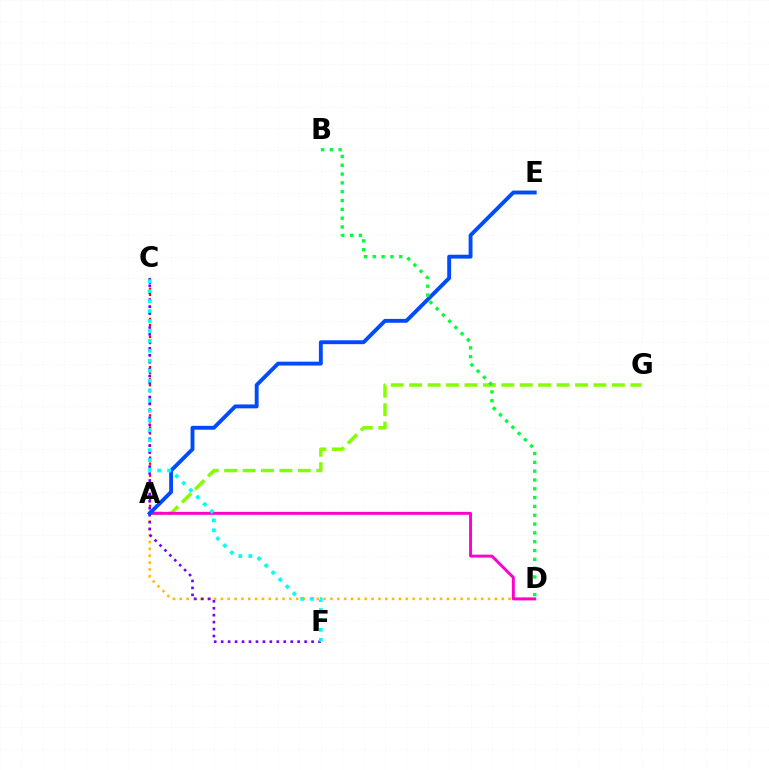{('A', 'D'): [{'color': '#ffbd00', 'line_style': 'dotted', 'thickness': 1.86}, {'color': '#ff00cf', 'line_style': 'solid', 'thickness': 2.12}], ('A', 'C'): [{'color': '#ff0000', 'line_style': 'dotted', 'thickness': 1.64}], ('A', 'G'): [{'color': '#84ff00', 'line_style': 'dashed', 'thickness': 2.5}], ('C', 'F'): [{'color': '#7200ff', 'line_style': 'dotted', 'thickness': 1.89}, {'color': '#00fff6', 'line_style': 'dotted', 'thickness': 2.7}], ('A', 'E'): [{'color': '#004bff', 'line_style': 'solid', 'thickness': 2.8}], ('B', 'D'): [{'color': '#00ff39', 'line_style': 'dotted', 'thickness': 2.4}]}